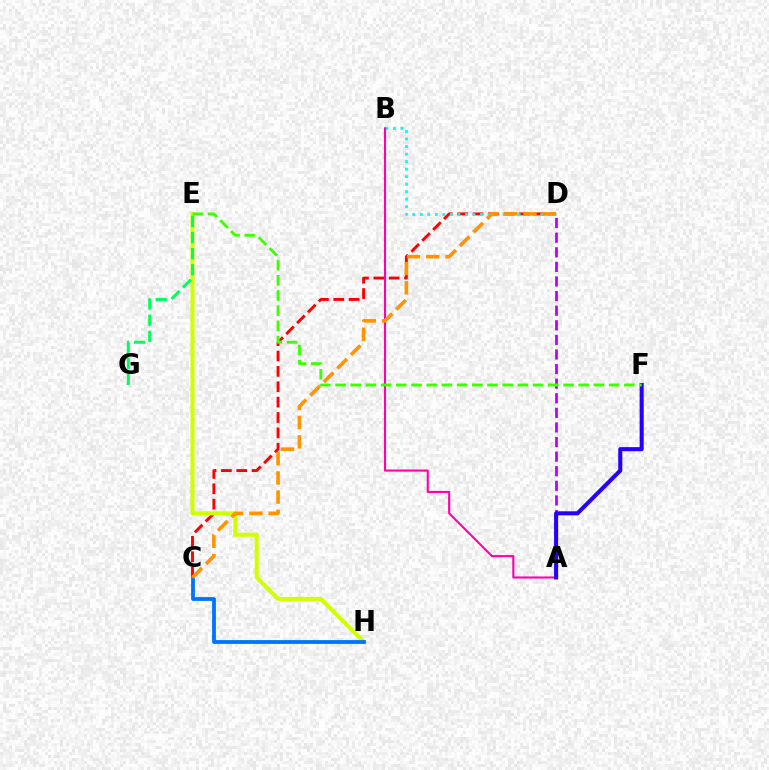{('C', 'D'): [{'color': '#ff0000', 'line_style': 'dashed', 'thickness': 2.09}, {'color': '#ff9400', 'line_style': 'dashed', 'thickness': 2.6}], ('B', 'D'): [{'color': '#00fff6', 'line_style': 'dotted', 'thickness': 2.04}], ('E', 'H'): [{'color': '#d1ff00', 'line_style': 'solid', 'thickness': 2.93}], ('A', 'B'): [{'color': '#ff00ac', 'line_style': 'solid', 'thickness': 1.5}], ('C', 'H'): [{'color': '#0074ff', 'line_style': 'solid', 'thickness': 2.73}], ('E', 'G'): [{'color': '#00ff5c', 'line_style': 'dashed', 'thickness': 2.19}], ('A', 'D'): [{'color': '#b900ff', 'line_style': 'dashed', 'thickness': 1.98}], ('A', 'F'): [{'color': '#2500ff', 'line_style': 'solid', 'thickness': 2.93}], ('E', 'F'): [{'color': '#3dff00', 'line_style': 'dashed', 'thickness': 2.06}]}